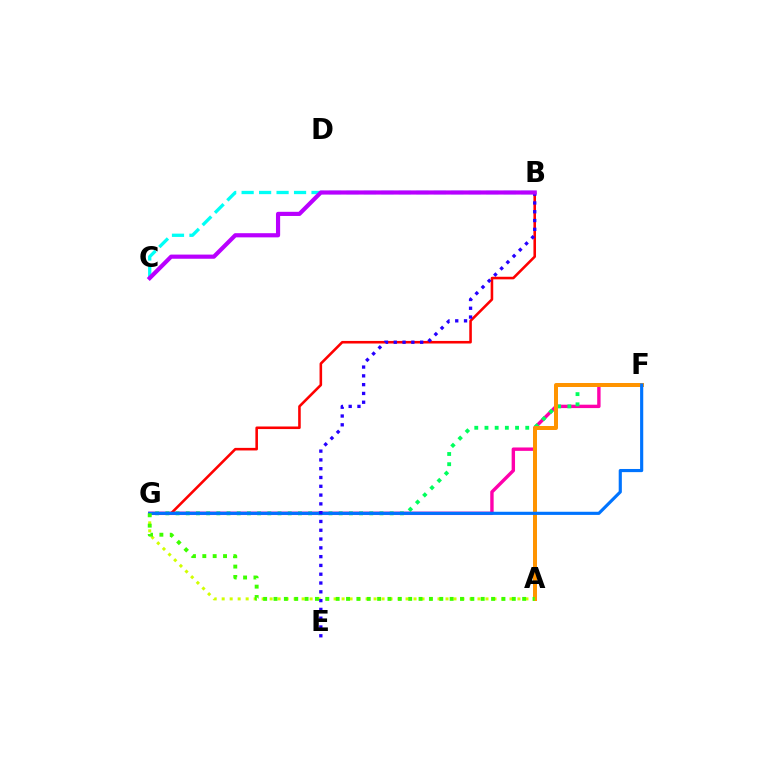{('F', 'G'): [{'color': '#ff00ac', 'line_style': 'solid', 'thickness': 2.44}, {'color': '#00ff5c', 'line_style': 'dotted', 'thickness': 2.77}, {'color': '#0074ff', 'line_style': 'solid', 'thickness': 2.27}], ('A', 'F'): [{'color': '#ff9400', 'line_style': 'solid', 'thickness': 2.87}], ('B', 'C'): [{'color': '#00fff6', 'line_style': 'dashed', 'thickness': 2.37}, {'color': '#b900ff', 'line_style': 'solid', 'thickness': 3.0}], ('A', 'G'): [{'color': '#d1ff00', 'line_style': 'dotted', 'thickness': 2.17}, {'color': '#3dff00', 'line_style': 'dotted', 'thickness': 2.81}], ('B', 'G'): [{'color': '#ff0000', 'line_style': 'solid', 'thickness': 1.86}], ('B', 'E'): [{'color': '#2500ff', 'line_style': 'dotted', 'thickness': 2.39}]}